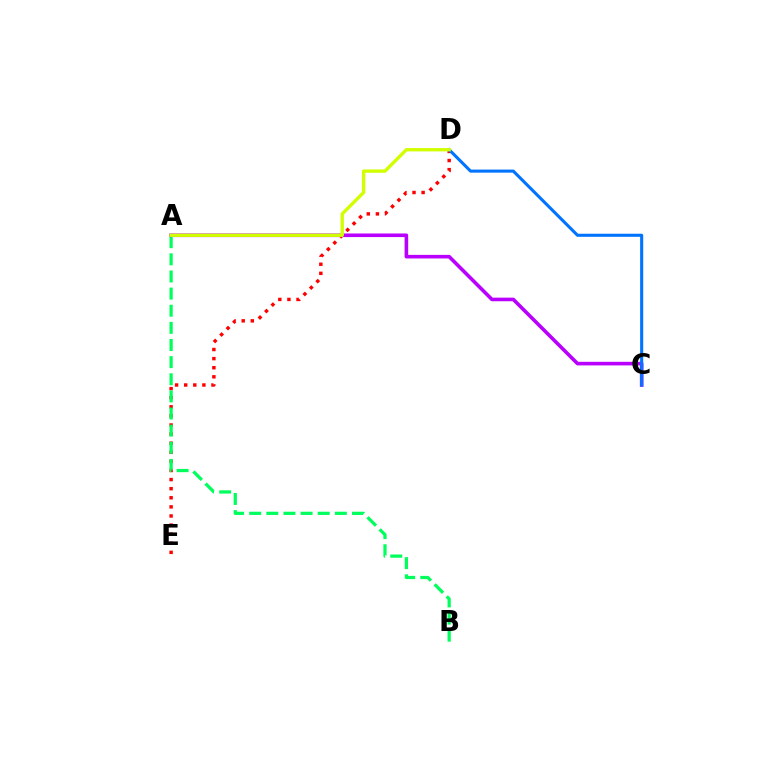{('D', 'E'): [{'color': '#ff0000', 'line_style': 'dotted', 'thickness': 2.47}], ('A', 'B'): [{'color': '#00ff5c', 'line_style': 'dashed', 'thickness': 2.33}], ('A', 'C'): [{'color': '#b900ff', 'line_style': 'solid', 'thickness': 2.59}], ('C', 'D'): [{'color': '#0074ff', 'line_style': 'solid', 'thickness': 2.22}], ('A', 'D'): [{'color': '#d1ff00', 'line_style': 'solid', 'thickness': 2.41}]}